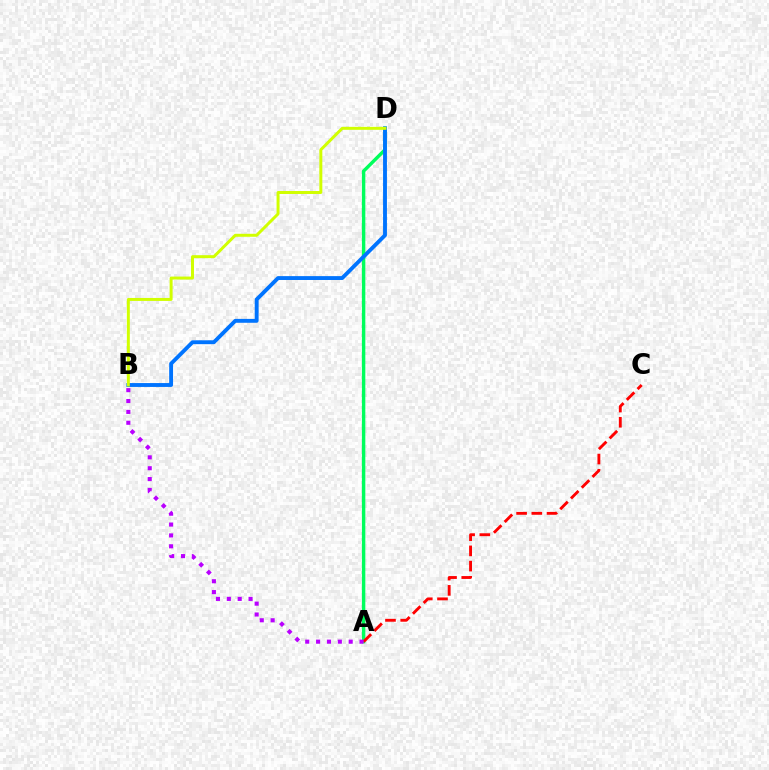{('A', 'D'): [{'color': '#00ff5c', 'line_style': 'solid', 'thickness': 2.46}], ('B', 'D'): [{'color': '#0074ff', 'line_style': 'solid', 'thickness': 2.79}, {'color': '#d1ff00', 'line_style': 'solid', 'thickness': 2.14}], ('A', 'C'): [{'color': '#ff0000', 'line_style': 'dashed', 'thickness': 2.07}], ('A', 'B'): [{'color': '#b900ff', 'line_style': 'dotted', 'thickness': 2.95}]}